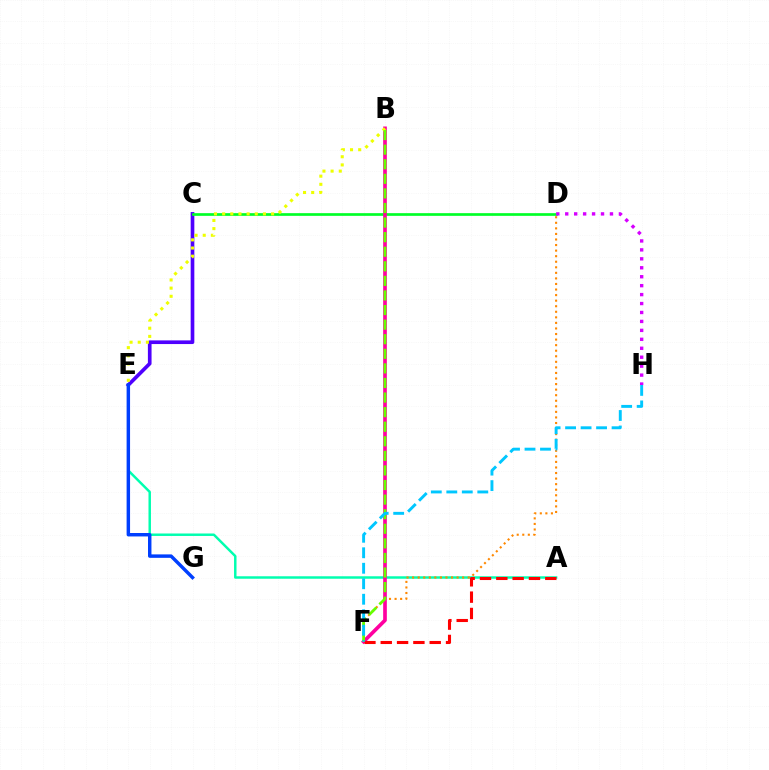{('A', 'E'): [{'color': '#00ffaf', 'line_style': 'solid', 'thickness': 1.78}], ('D', 'F'): [{'color': '#ff8800', 'line_style': 'dotted', 'thickness': 1.51}], ('C', 'E'): [{'color': '#4f00ff', 'line_style': 'solid', 'thickness': 2.64}], ('C', 'D'): [{'color': '#00ff27', 'line_style': 'solid', 'thickness': 1.94}], ('D', 'H'): [{'color': '#d600ff', 'line_style': 'dotted', 'thickness': 2.43}], ('B', 'F'): [{'color': '#ff00a0', 'line_style': 'solid', 'thickness': 2.64}, {'color': '#66ff00', 'line_style': 'dashed', 'thickness': 1.98}], ('B', 'E'): [{'color': '#eeff00', 'line_style': 'dotted', 'thickness': 2.22}], ('A', 'F'): [{'color': '#ff0000', 'line_style': 'dashed', 'thickness': 2.22}], ('F', 'H'): [{'color': '#00c7ff', 'line_style': 'dashed', 'thickness': 2.1}], ('E', 'G'): [{'color': '#003fff', 'line_style': 'solid', 'thickness': 2.48}]}